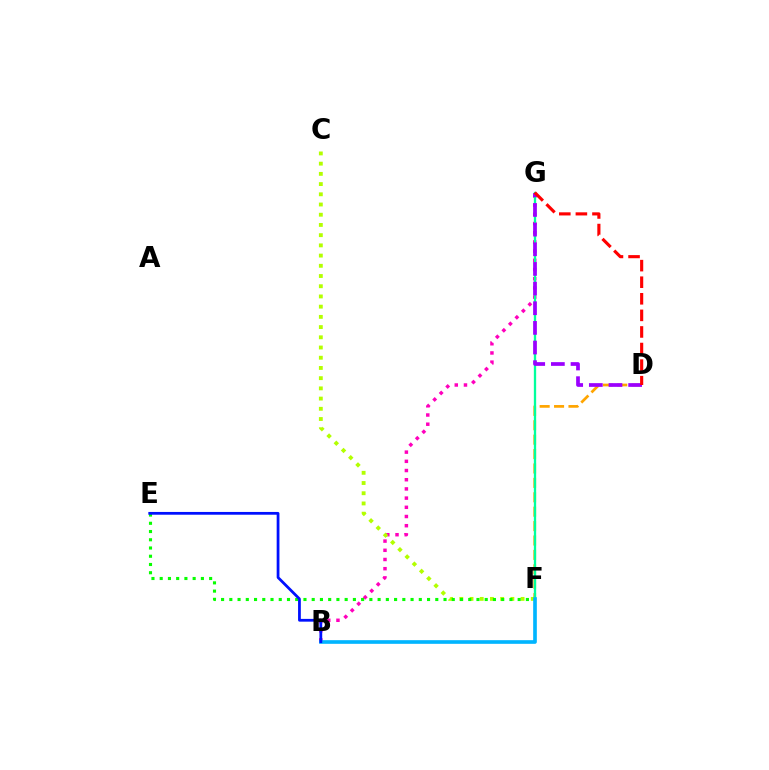{('B', 'G'): [{'color': '#ff00bd', 'line_style': 'dotted', 'thickness': 2.5}], ('D', 'F'): [{'color': '#ffa500', 'line_style': 'dashed', 'thickness': 1.96}], ('F', 'G'): [{'color': '#00ff9d', 'line_style': 'solid', 'thickness': 1.66}], ('C', 'F'): [{'color': '#b3ff00', 'line_style': 'dotted', 'thickness': 2.78}], ('D', 'G'): [{'color': '#9b00ff', 'line_style': 'dashed', 'thickness': 2.67}, {'color': '#ff0000', 'line_style': 'dashed', 'thickness': 2.25}], ('E', 'F'): [{'color': '#08ff00', 'line_style': 'dotted', 'thickness': 2.24}], ('B', 'F'): [{'color': '#00b5ff', 'line_style': 'solid', 'thickness': 2.63}], ('B', 'E'): [{'color': '#0010ff', 'line_style': 'solid', 'thickness': 1.99}]}